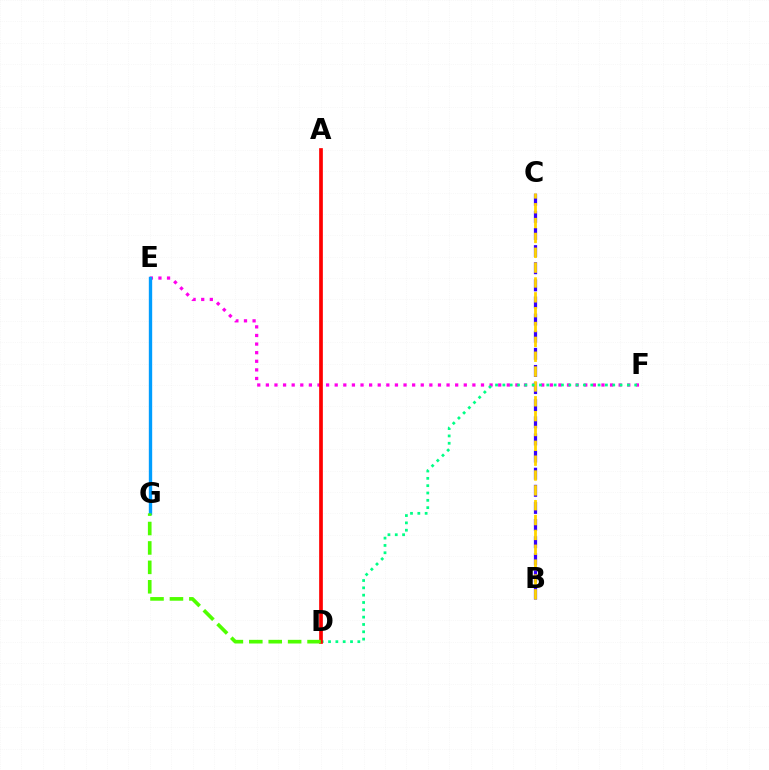{('B', 'C'): [{'color': '#3700ff', 'line_style': 'dashed', 'thickness': 2.33}, {'color': '#ffd500', 'line_style': 'dashed', 'thickness': 2.02}], ('E', 'F'): [{'color': '#ff00ed', 'line_style': 'dotted', 'thickness': 2.34}], ('D', 'F'): [{'color': '#00ff86', 'line_style': 'dotted', 'thickness': 1.99}], ('E', 'G'): [{'color': '#009eff', 'line_style': 'solid', 'thickness': 2.41}], ('A', 'D'): [{'color': '#ff0000', 'line_style': 'solid', 'thickness': 2.66}], ('D', 'G'): [{'color': '#4fff00', 'line_style': 'dashed', 'thickness': 2.64}]}